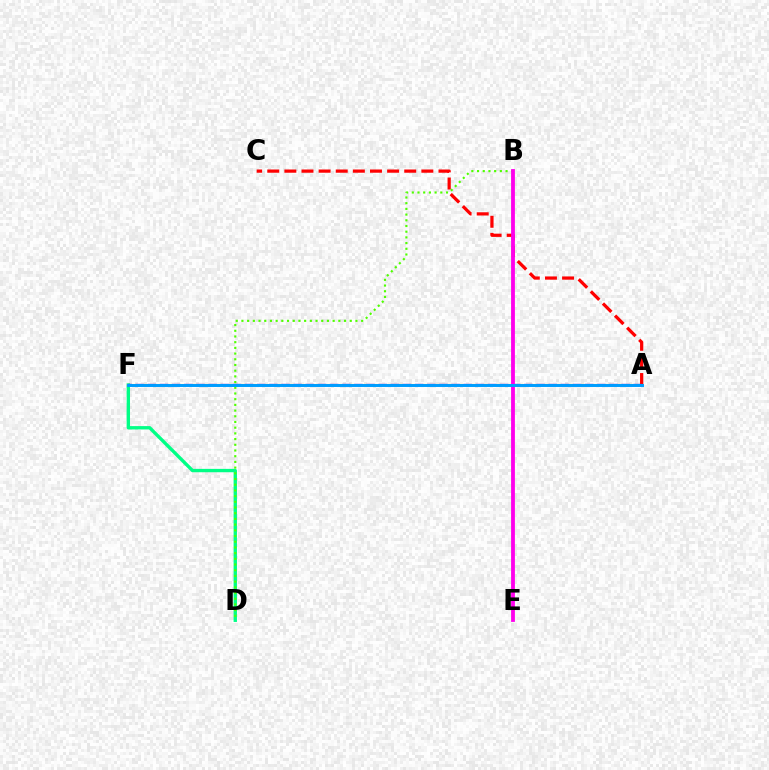{('A', 'C'): [{'color': '#ff0000', 'line_style': 'dashed', 'thickness': 2.33}], ('D', 'F'): [{'color': '#00ff86', 'line_style': 'solid', 'thickness': 2.42}], ('A', 'F'): [{'color': '#ffd500', 'line_style': 'solid', 'thickness': 1.51}, {'color': '#3700ff', 'line_style': 'dashed', 'thickness': 1.65}, {'color': '#009eff', 'line_style': 'solid', 'thickness': 2.13}], ('B', 'D'): [{'color': '#4fff00', 'line_style': 'dotted', 'thickness': 1.55}], ('B', 'E'): [{'color': '#ff00ed', 'line_style': 'solid', 'thickness': 2.74}]}